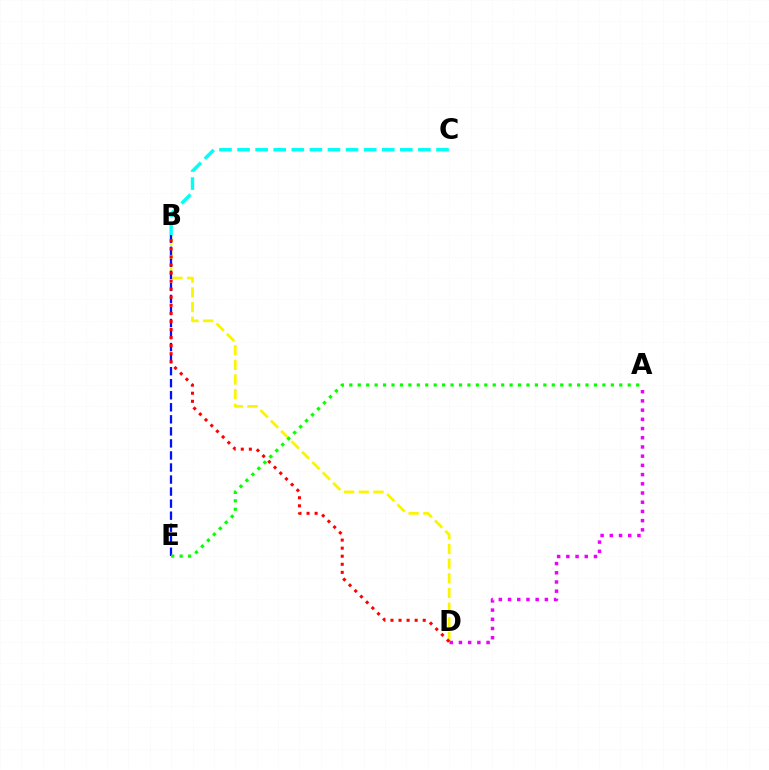{('B', 'C'): [{'color': '#00fff6', 'line_style': 'dashed', 'thickness': 2.46}], ('B', 'D'): [{'color': '#fcf500', 'line_style': 'dashed', 'thickness': 1.99}, {'color': '#ff0000', 'line_style': 'dotted', 'thickness': 2.19}], ('B', 'E'): [{'color': '#0010ff', 'line_style': 'dashed', 'thickness': 1.64}], ('A', 'D'): [{'color': '#ee00ff', 'line_style': 'dotted', 'thickness': 2.5}], ('A', 'E'): [{'color': '#08ff00', 'line_style': 'dotted', 'thickness': 2.29}]}